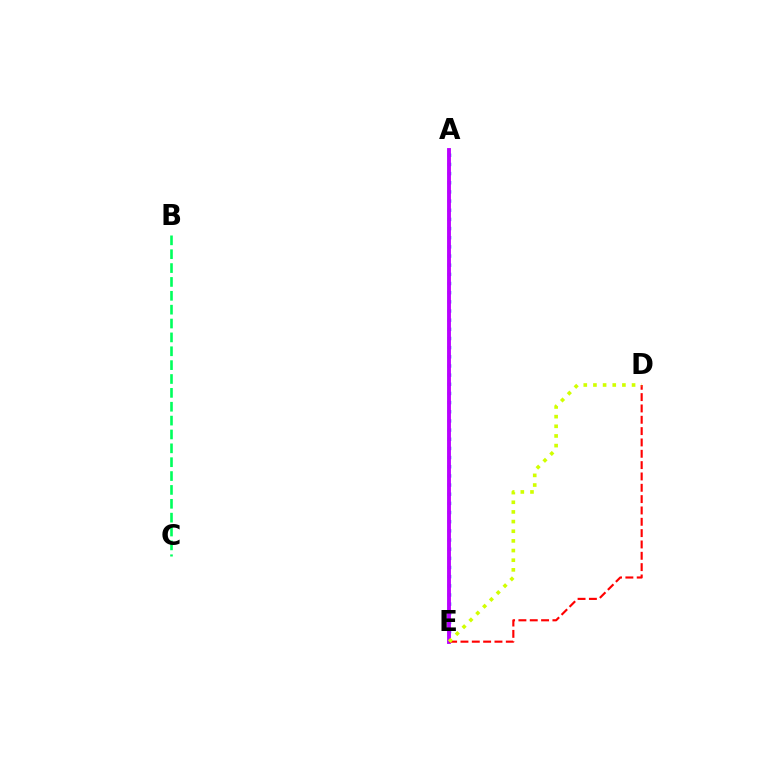{('B', 'C'): [{'color': '#00ff5c', 'line_style': 'dashed', 'thickness': 1.88}], ('A', 'E'): [{'color': '#0074ff', 'line_style': 'dotted', 'thickness': 2.49}, {'color': '#b900ff', 'line_style': 'solid', 'thickness': 2.78}], ('D', 'E'): [{'color': '#ff0000', 'line_style': 'dashed', 'thickness': 1.54}, {'color': '#d1ff00', 'line_style': 'dotted', 'thickness': 2.62}]}